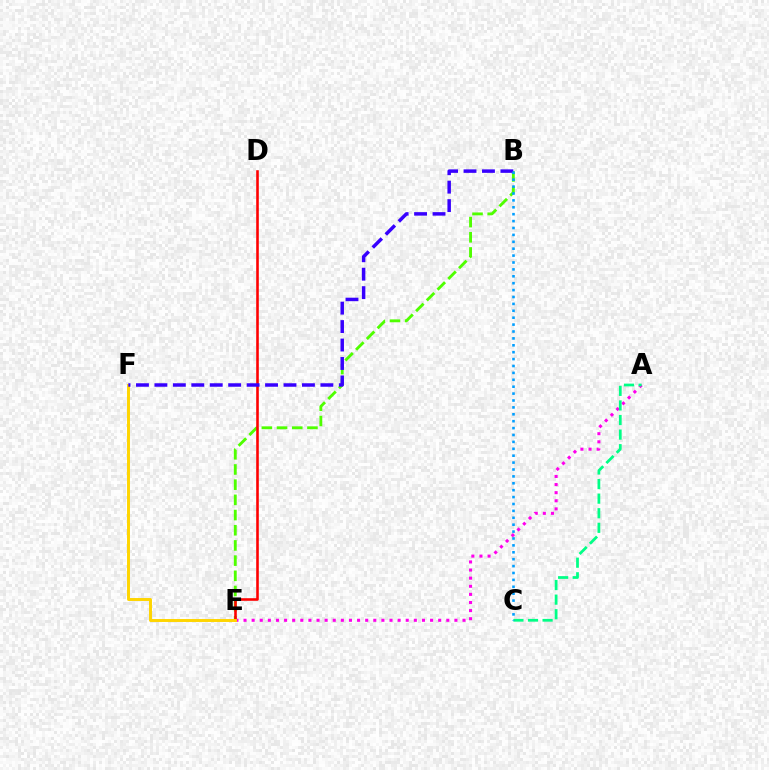{('B', 'E'): [{'color': '#4fff00', 'line_style': 'dashed', 'thickness': 2.06}], ('A', 'E'): [{'color': '#ff00ed', 'line_style': 'dotted', 'thickness': 2.2}], ('D', 'E'): [{'color': '#ff0000', 'line_style': 'solid', 'thickness': 1.87}], ('E', 'F'): [{'color': '#ffd500', 'line_style': 'solid', 'thickness': 2.12}], ('B', 'F'): [{'color': '#3700ff', 'line_style': 'dashed', 'thickness': 2.51}], ('A', 'C'): [{'color': '#00ff86', 'line_style': 'dashed', 'thickness': 1.98}], ('B', 'C'): [{'color': '#009eff', 'line_style': 'dotted', 'thickness': 1.87}]}